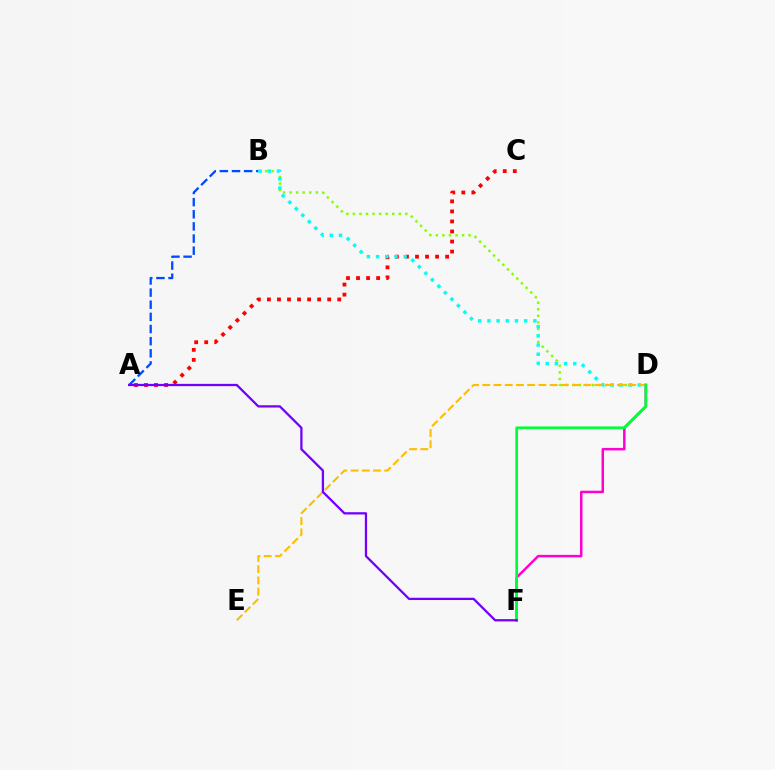{('B', 'D'): [{'color': '#84ff00', 'line_style': 'dotted', 'thickness': 1.78}, {'color': '#00fff6', 'line_style': 'dotted', 'thickness': 2.5}], ('D', 'F'): [{'color': '#ff00cf', 'line_style': 'solid', 'thickness': 1.79}, {'color': '#00ff39', 'line_style': 'solid', 'thickness': 1.96}], ('A', 'B'): [{'color': '#004bff', 'line_style': 'dashed', 'thickness': 1.65}], ('A', 'C'): [{'color': '#ff0000', 'line_style': 'dotted', 'thickness': 2.73}], ('D', 'E'): [{'color': '#ffbd00', 'line_style': 'dashed', 'thickness': 1.52}], ('A', 'F'): [{'color': '#7200ff', 'line_style': 'solid', 'thickness': 1.64}]}